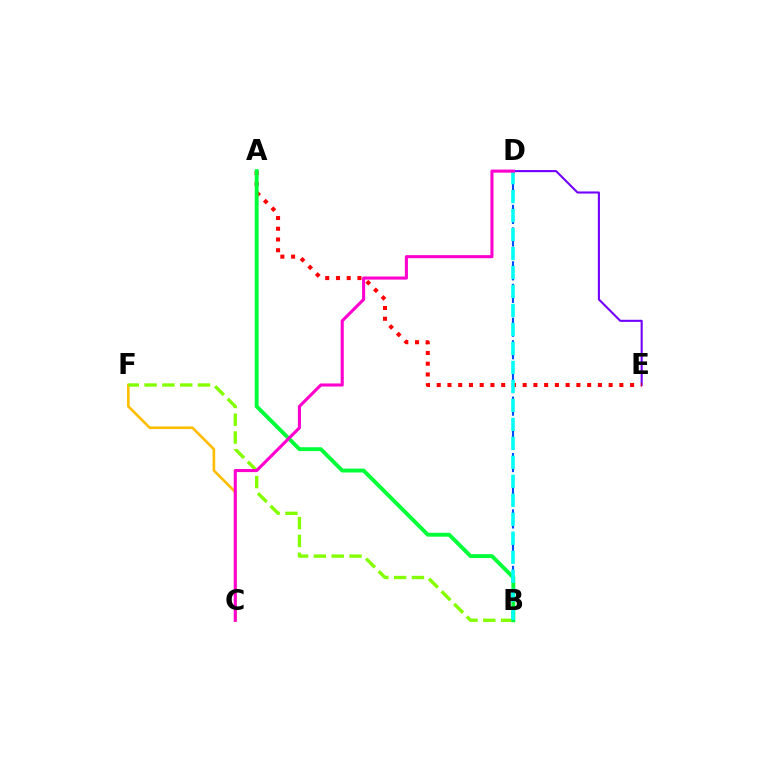{('B', 'D'): [{'color': '#004bff', 'line_style': 'dashed', 'thickness': 1.53}, {'color': '#00fff6', 'line_style': 'dashed', 'thickness': 2.58}], ('D', 'E'): [{'color': '#7200ff', 'line_style': 'solid', 'thickness': 1.51}], ('A', 'E'): [{'color': '#ff0000', 'line_style': 'dotted', 'thickness': 2.92}], ('C', 'F'): [{'color': '#ffbd00', 'line_style': 'solid', 'thickness': 1.89}], ('B', 'F'): [{'color': '#84ff00', 'line_style': 'dashed', 'thickness': 2.42}], ('A', 'B'): [{'color': '#00ff39', 'line_style': 'solid', 'thickness': 2.8}], ('C', 'D'): [{'color': '#ff00cf', 'line_style': 'solid', 'thickness': 2.22}]}